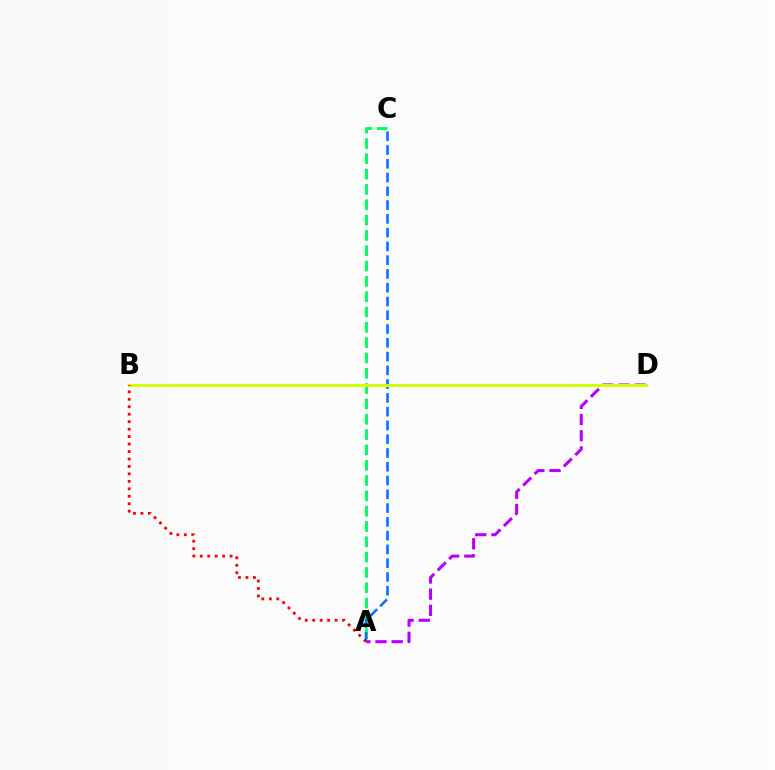{('A', 'C'): [{'color': '#00ff5c', 'line_style': 'dashed', 'thickness': 2.08}, {'color': '#0074ff', 'line_style': 'dashed', 'thickness': 1.87}], ('A', 'D'): [{'color': '#b900ff', 'line_style': 'dashed', 'thickness': 2.2}], ('B', 'D'): [{'color': '#d1ff00', 'line_style': 'solid', 'thickness': 2.1}], ('A', 'B'): [{'color': '#ff0000', 'line_style': 'dotted', 'thickness': 2.03}]}